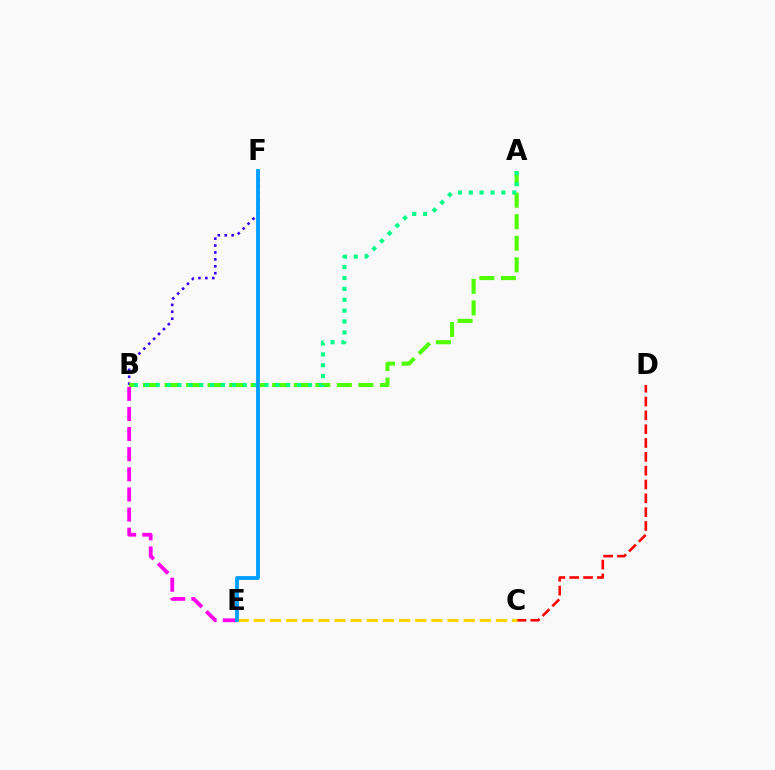{('B', 'F'): [{'color': '#3700ff', 'line_style': 'dotted', 'thickness': 1.88}], ('A', 'B'): [{'color': '#4fff00', 'line_style': 'dashed', 'thickness': 2.93}, {'color': '#00ff86', 'line_style': 'dotted', 'thickness': 2.96}], ('B', 'E'): [{'color': '#ff00ed', 'line_style': 'dashed', 'thickness': 2.73}], ('C', 'D'): [{'color': '#ff0000', 'line_style': 'dashed', 'thickness': 1.88}], ('C', 'E'): [{'color': '#ffd500', 'line_style': 'dashed', 'thickness': 2.19}], ('E', 'F'): [{'color': '#009eff', 'line_style': 'solid', 'thickness': 2.75}]}